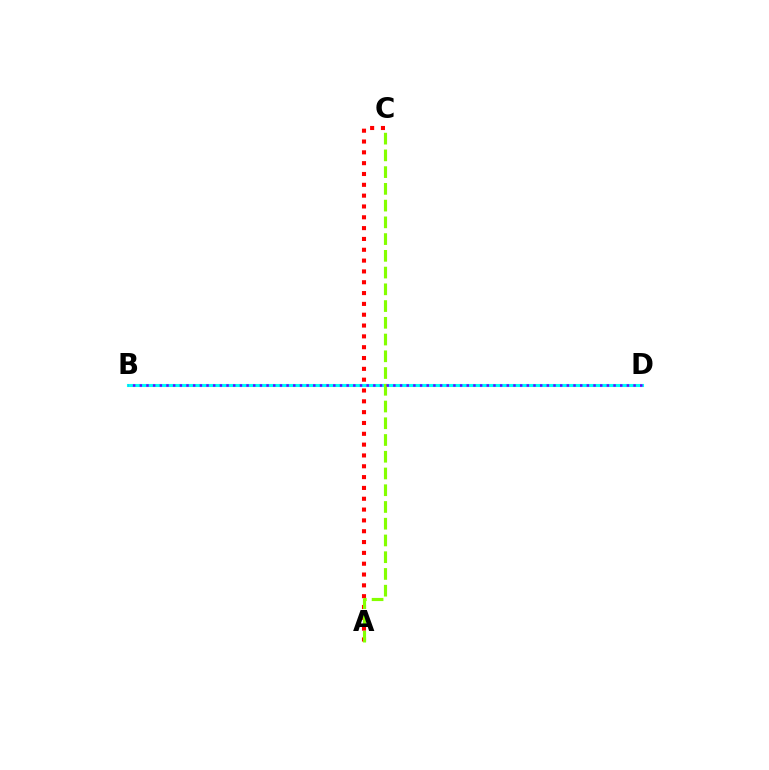{('A', 'C'): [{'color': '#ff0000', 'line_style': 'dotted', 'thickness': 2.94}, {'color': '#84ff00', 'line_style': 'dashed', 'thickness': 2.27}], ('B', 'D'): [{'color': '#00fff6', 'line_style': 'solid', 'thickness': 2.23}, {'color': '#7200ff', 'line_style': 'dotted', 'thickness': 1.81}]}